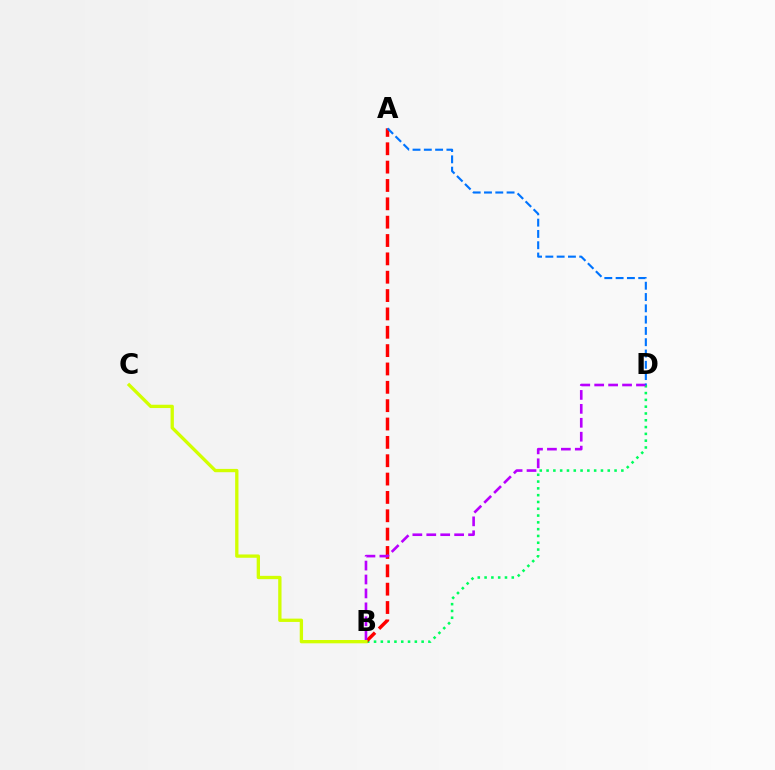{('B', 'D'): [{'color': '#00ff5c', 'line_style': 'dotted', 'thickness': 1.85}, {'color': '#b900ff', 'line_style': 'dashed', 'thickness': 1.89}], ('A', 'B'): [{'color': '#ff0000', 'line_style': 'dashed', 'thickness': 2.49}], ('B', 'C'): [{'color': '#d1ff00', 'line_style': 'solid', 'thickness': 2.38}], ('A', 'D'): [{'color': '#0074ff', 'line_style': 'dashed', 'thickness': 1.53}]}